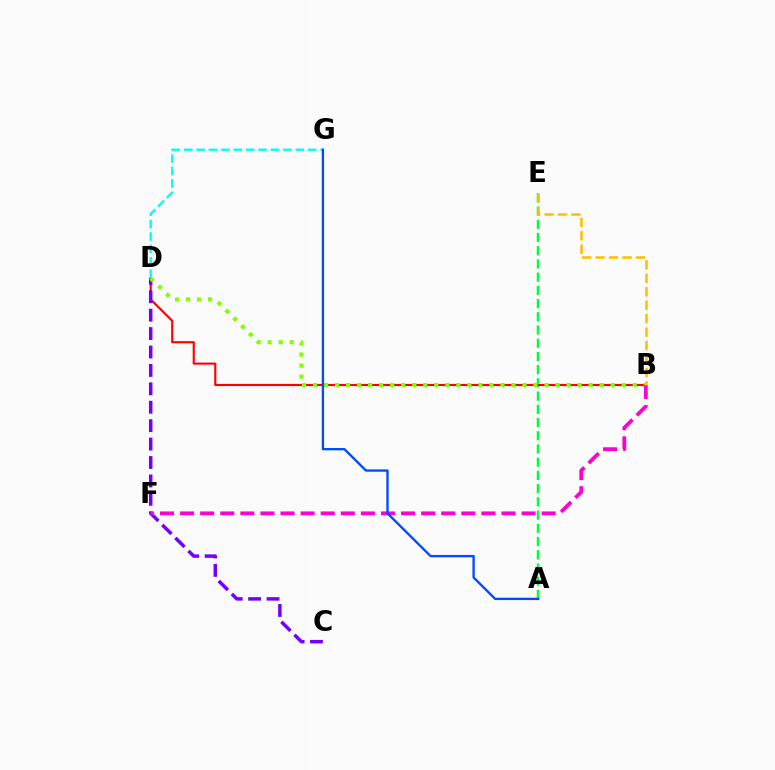{('A', 'E'): [{'color': '#00ff39', 'line_style': 'dashed', 'thickness': 1.8}], ('B', 'D'): [{'color': '#ff0000', 'line_style': 'solid', 'thickness': 1.53}, {'color': '#84ff00', 'line_style': 'dotted', 'thickness': 3.0}], ('C', 'D'): [{'color': '#7200ff', 'line_style': 'dashed', 'thickness': 2.5}], ('D', 'G'): [{'color': '#00fff6', 'line_style': 'dashed', 'thickness': 1.69}], ('B', 'F'): [{'color': '#ff00cf', 'line_style': 'dashed', 'thickness': 2.73}], ('B', 'E'): [{'color': '#ffbd00', 'line_style': 'dashed', 'thickness': 1.83}], ('A', 'G'): [{'color': '#004bff', 'line_style': 'solid', 'thickness': 1.69}]}